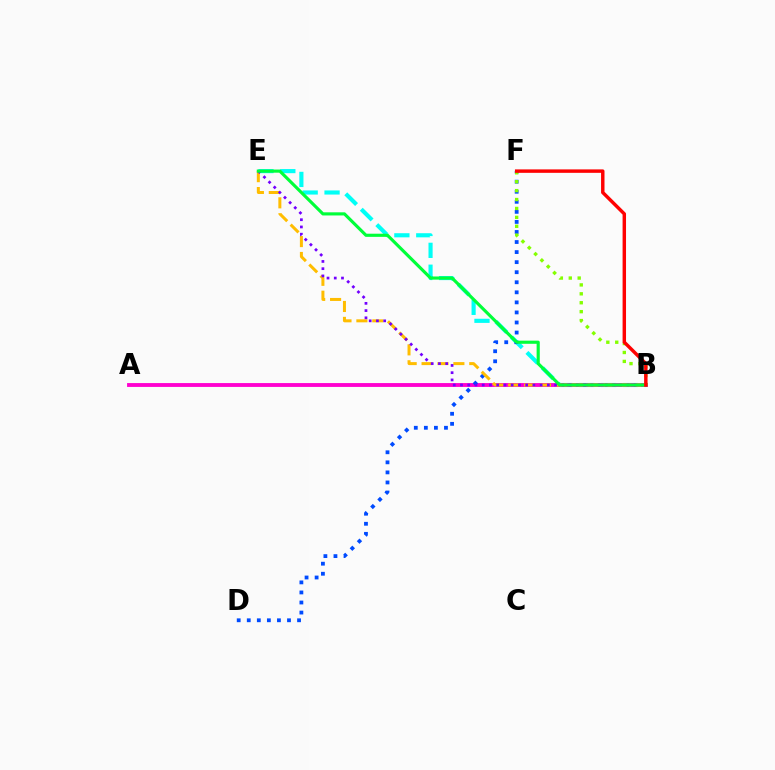{('B', 'E'): [{'color': '#00fff6', 'line_style': 'dashed', 'thickness': 2.97}, {'color': '#ffbd00', 'line_style': 'dashed', 'thickness': 2.16}, {'color': '#7200ff', 'line_style': 'dotted', 'thickness': 1.97}, {'color': '#00ff39', 'line_style': 'solid', 'thickness': 2.27}], ('A', 'B'): [{'color': '#ff00cf', 'line_style': 'solid', 'thickness': 2.77}], ('D', 'F'): [{'color': '#004bff', 'line_style': 'dotted', 'thickness': 2.73}], ('B', 'F'): [{'color': '#84ff00', 'line_style': 'dotted', 'thickness': 2.42}, {'color': '#ff0000', 'line_style': 'solid', 'thickness': 2.48}]}